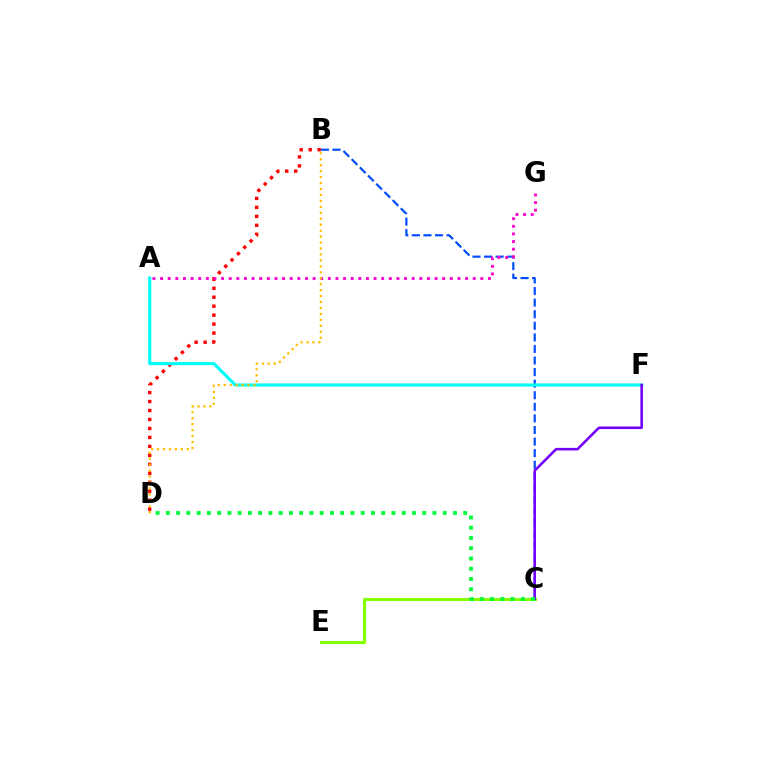{('C', 'E'): [{'color': '#84ff00', 'line_style': 'solid', 'thickness': 2.18}], ('B', 'C'): [{'color': '#004bff', 'line_style': 'dashed', 'thickness': 1.57}], ('B', 'D'): [{'color': '#ff0000', 'line_style': 'dotted', 'thickness': 2.44}, {'color': '#ffbd00', 'line_style': 'dotted', 'thickness': 1.62}], ('A', 'G'): [{'color': '#ff00cf', 'line_style': 'dotted', 'thickness': 2.07}], ('A', 'F'): [{'color': '#00fff6', 'line_style': 'solid', 'thickness': 2.24}], ('C', 'F'): [{'color': '#7200ff', 'line_style': 'solid', 'thickness': 1.84}], ('C', 'D'): [{'color': '#00ff39', 'line_style': 'dotted', 'thickness': 2.79}]}